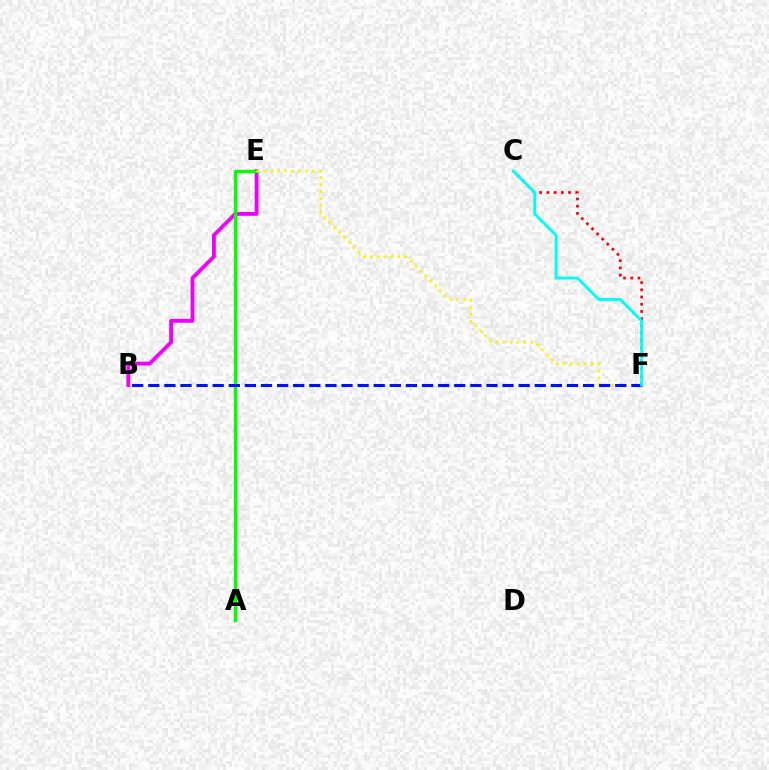{('B', 'E'): [{'color': '#ee00ff', 'line_style': 'solid', 'thickness': 2.78}], ('A', 'E'): [{'color': '#08ff00', 'line_style': 'solid', 'thickness': 2.39}], ('C', 'F'): [{'color': '#ff0000', 'line_style': 'dotted', 'thickness': 1.96}, {'color': '#00fff6', 'line_style': 'solid', 'thickness': 2.1}], ('E', 'F'): [{'color': '#fcf500', 'line_style': 'dotted', 'thickness': 1.89}], ('B', 'F'): [{'color': '#0010ff', 'line_style': 'dashed', 'thickness': 2.19}]}